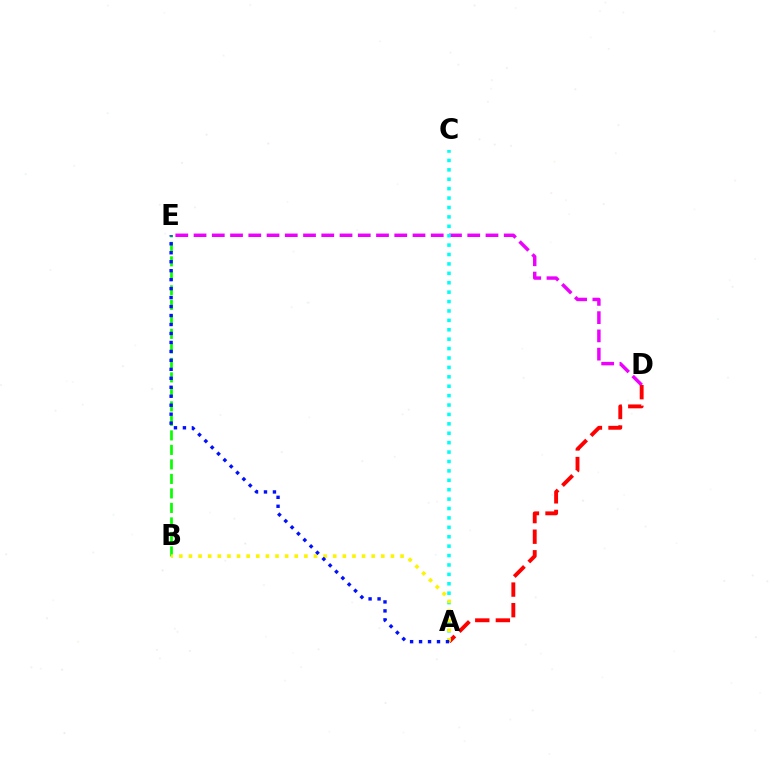{('D', 'E'): [{'color': '#ee00ff', 'line_style': 'dashed', 'thickness': 2.48}], ('A', 'C'): [{'color': '#00fff6', 'line_style': 'dotted', 'thickness': 2.56}], ('A', 'D'): [{'color': '#ff0000', 'line_style': 'dashed', 'thickness': 2.8}], ('B', 'E'): [{'color': '#08ff00', 'line_style': 'dashed', 'thickness': 1.97}], ('A', 'B'): [{'color': '#fcf500', 'line_style': 'dotted', 'thickness': 2.61}], ('A', 'E'): [{'color': '#0010ff', 'line_style': 'dotted', 'thickness': 2.44}]}